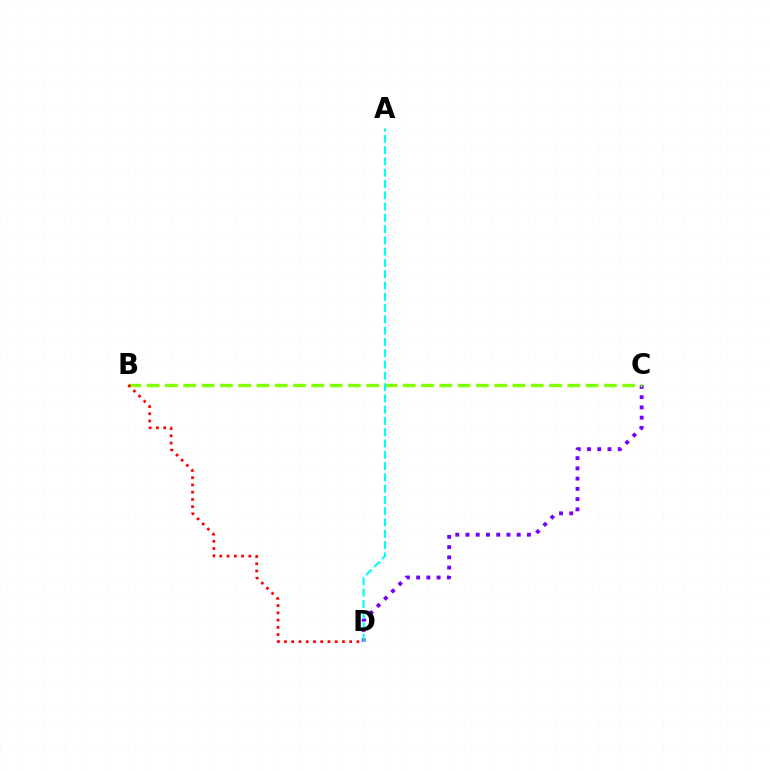{('C', 'D'): [{'color': '#7200ff', 'line_style': 'dotted', 'thickness': 2.78}], ('B', 'C'): [{'color': '#84ff00', 'line_style': 'dashed', 'thickness': 2.48}], ('B', 'D'): [{'color': '#ff0000', 'line_style': 'dotted', 'thickness': 1.97}], ('A', 'D'): [{'color': '#00fff6', 'line_style': 'dashed', 'thickness': 1.53}]}